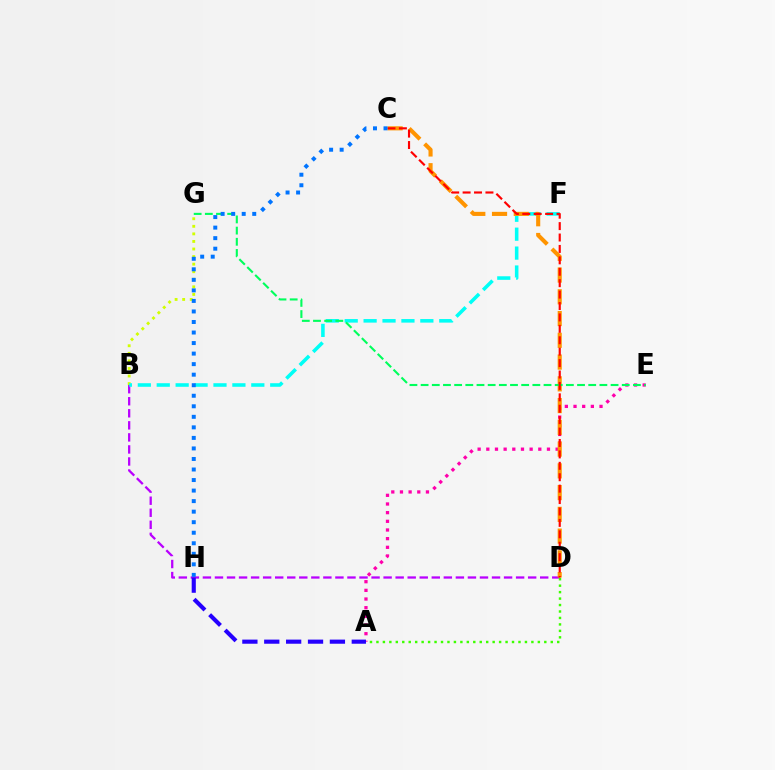{('B', 'G'): [{'color': '#d1ff00', 'line_style': 'dotted', 'thickness': 2.06}], ('A', 'E'): [{'color': '#ff00ac', 'line_style': 'dotted', 'thickness': 2.35}], ('B', 'D'): [{'color': '#b900ff', 'line_style': 'dashed', 'thickness': 1.64}], ('B', 'F'): [{'color': '#00fff6', 'line_style': 'dashed', 'thickness': 2.57}], ('C', 'D'): [{'color': '#ff9400', 'line_style': 'dashed', 'thickness': 2.96}, {'color': '#ff0000', 'line_style': 'dashed', 'thickness': 1.55}], ('E', 'G'): [{'color': '#00ff5c', 'line_style': 'dashed', 'thickness': 1.52}], ('A', 'H'): [{'color': '#2500ff', 'line_style': 'dashed', 'thickness': 2.97}], ('A', 'D'): [{'color': '#3dff00', 'line_style': 'dotted', 'thickness': 1.75}], ('C', 'H'): [{'color': '#0074ff', 'line_style': 'dotted', 'thickness': 2.86}]}